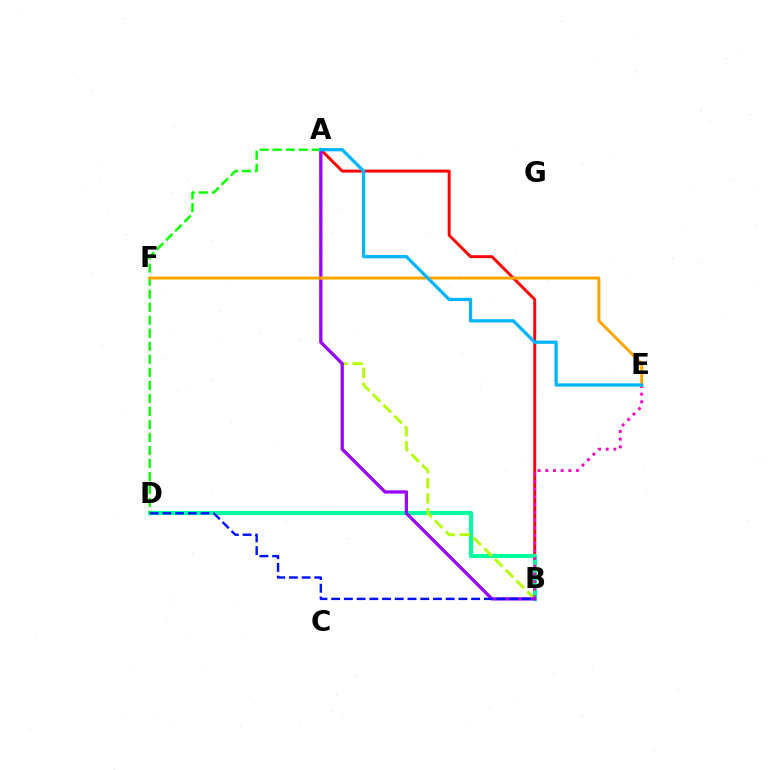{('A', 'B'): [{'color': '#ff0000', 'line_style': 'solid', 'thickness': 2.11}, {'color': '#b3ff00', 'line_style': 'dashed', 'thickness': 2.07}, {'color': '#9b00ff', 'line_style': 'solid', 'thickness': 2.35}], ('B', 'D'): [{'color': '#00ff9d', 'line_style': 'solid', 'thickness': 3.0}, {'color': '#0010ff', 'line_style': 'dashed', 'thickness': 1.73}], ('B', 'E'): [{'color': '#ff00bd', 'line_style': 'dotted', 'thickness': 2.09}], ('A', 'D'): [{'color': '#08ff00', 'line_style': 'dashed', 'thickness': 1.77}], ('E', 'F'): [{'color': '#ffa500', 'line_style': 'solid', 'thickness': 2.15}], ('A', 'E'): [{'color': '#00b5ff', 'line_style': 'solid', 'thickness': 2.35}]}